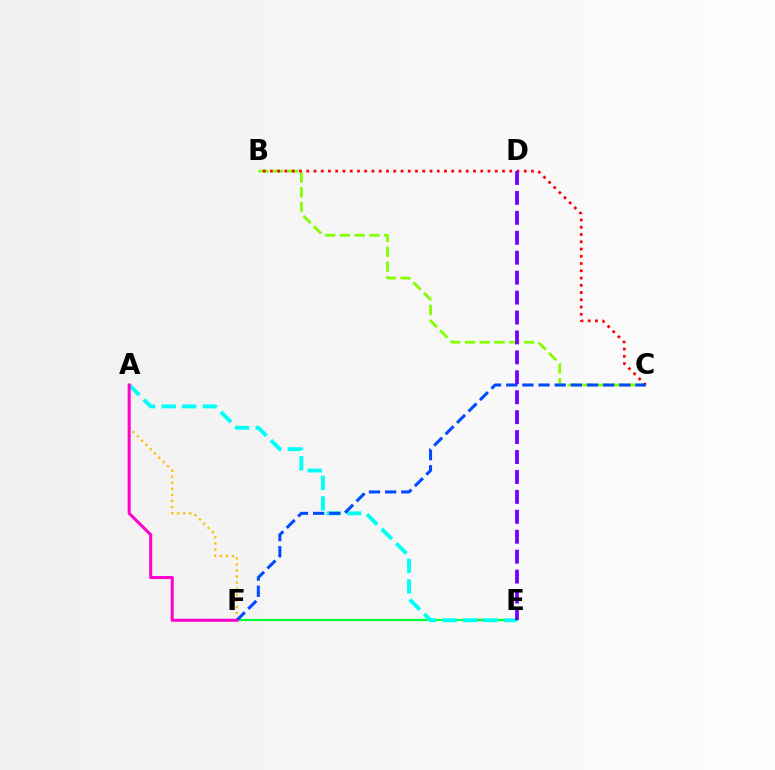{('B', 'C'): [{'color': '#84ff00', 'line_style': 'dashed', 'thickness': 2.01}, {'color': '#ff0000', 'line_style': 'dotted', 'thickness': 1.97}], ('E', 'F'): [{'color': '#00ff39', 'line_style': 'solid', 'thickness': 1.6}], ('A', 'E'): [{'color': '#00fff6', 'line_style': 'dashed', 'thickness': 2.79}], ('A', 'F'): [{'color': '#ffbd00', 'line_style': 'dotted', 'thickness': 1.65}, {'color': '#ff00cf', 'line_style': 'solid', 'thickness': 2.19}], ('C', 'F'): [{'color': '#004bff', 'line_style': 'dashed', 'thickness': 2.2}], ('D', 'E'): [{'color': '#7200ff', 'line_style': 'dashed', 'thickness': 2.71}]}